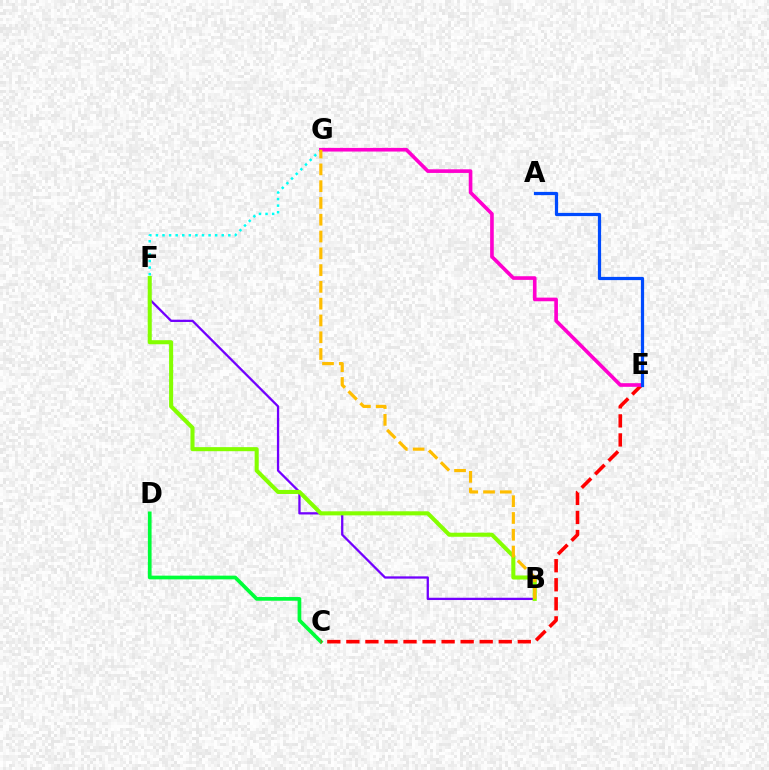{('B', 'F'): [{'color': '#7200ff', 'line_style': 'solid', 'thickness': 1.64}, {'color': '#84ff00', 'line_style': 'solid', 'thickness': 2.92}], ('C', 'D'): [{'color': '#00ff39', 'line_style': 'solid', 'thickness': 2.66}], ('C', 'E'): [{'color': '#ff0000', 'line_style': 'dashed', 'thickness': 2.59}], ('F', 'G'): [{'color': '#00fff6', 'line_style': 'dotted', 'thickness': 1.79}], ('E', 'G'): [{'color': '#ff00cf', 'line_style': 'solid', 'thickness': 2.62}], ('A', 'E'): [{'color': '#004bff', 'line_style': 'solid', 'thickness': 2.32}], ('B', 'G'): [{'color': '#ffbd00', 'line_style': 'dashed', 'thickness': 2.28}]}